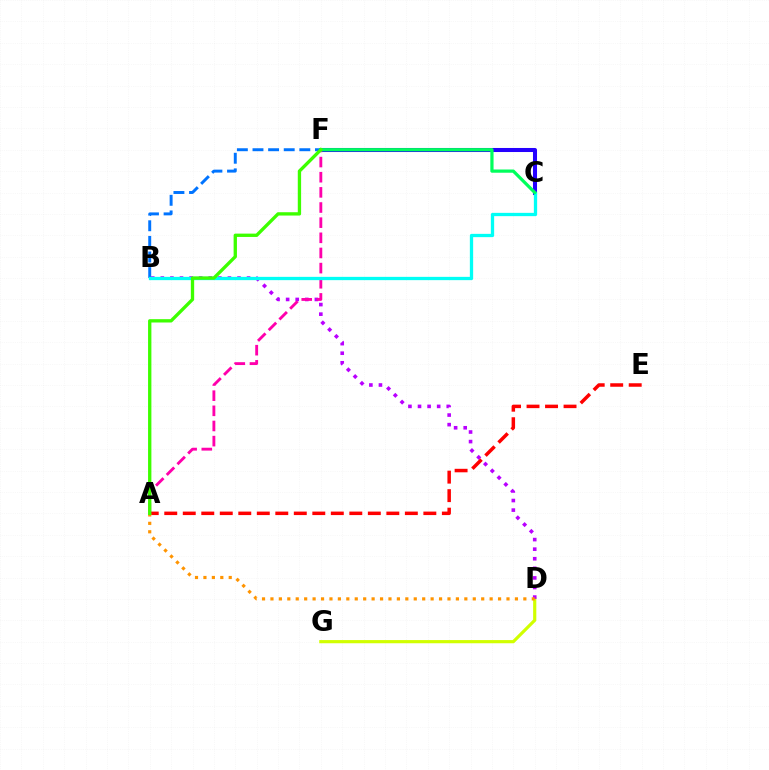{('D', 'G'): [{'color': '#d1ff00', 'line_style': 'solid', 'thickness': 2.29}], ('C', 'F'): [{'color': '#2500ff', 'line_style': 'solid', 'thickness': 2.91}, {'color': '#00ff5c', 'line_style': 'solid', 'thickness': 2.32}], ('B', 'F'): [{'color': '#0074ff', 'line_style': 'dashed', 'thickness': 2.12}], ('B', 'D'): [{'color': '#b900ff', 'line_style': 'dotted', 'thickness': 2.6}], ('A', 'F'): [{'color': '#ff00ac', 'line_style': 'dashed', 'thickness': 2.06}, {'color': '#3dff00', 'line_style': 'solid', 'thickness': 2.39}], ('B', 'C'): [{'color': '#00fff6', 'line_style': 'solid', 'thickness': 2.37}], ('A', 'E'): [{'color': '#ff0000', 'line_style': 'dashed', 'thickness': 2.51}], ('A', 'D'): [{'color': '#ff9400', 'line_style': 'dotted', 'thickness': 2.29}]}